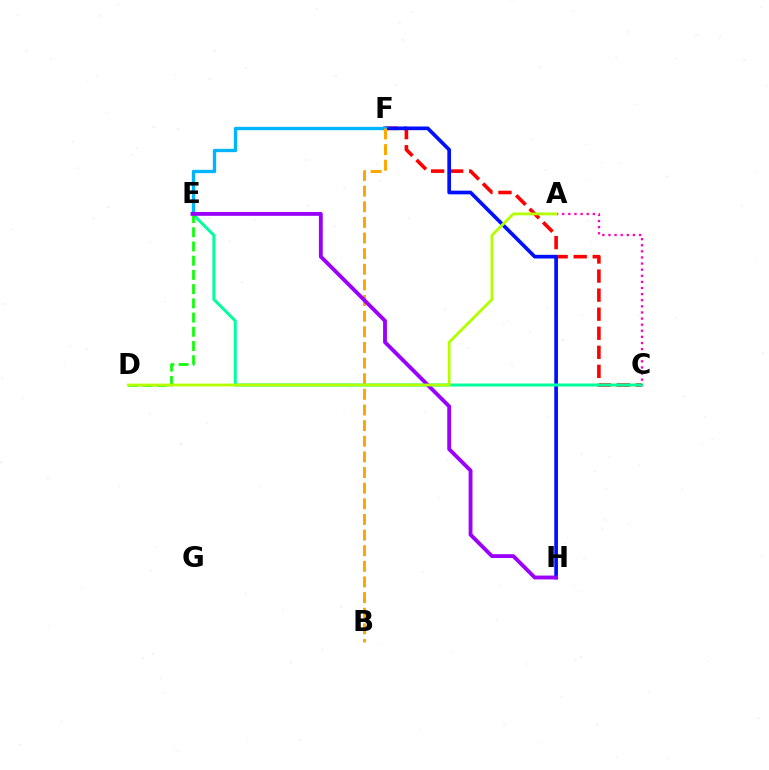{('C', 'F'): [{'color': '#ff0000', 'line_style': 'dashed', 'thickness': 2.59}], ('F', 'H'): [{'color': '#0010ff', 'line_style': 'solid', 'thickness': 2.65}], ('C', 'E'): [{'color': '#00ff9d', 'line_style': 'solid', 'thickness': 2.15}], ('E', 'F'): [{'color': '#00b5ff', 'line_style': 'solid', 'thickness': 2.4}], ('A', 'C'): [{'color': '#ff00bd', 'line_style': 'dotted', 'thickness': 1.66}], ('B', 'F'): [{'color': '#ffa500', 'line_style': 'dashed', 'thickness': 2.12}], ('D', 'E'): [{'color': '#08ff00', 'line_style': 'dashed', 'thickness': 1.93}], ('E', 'H'): [{'color': '#9b00ff', 'line_style': 'solid', 'thickness': 2.78}], ('A', 'D'): [{'color': '#b3ff00', 'line_style': 'solid', 'thickness': 2.03}]}